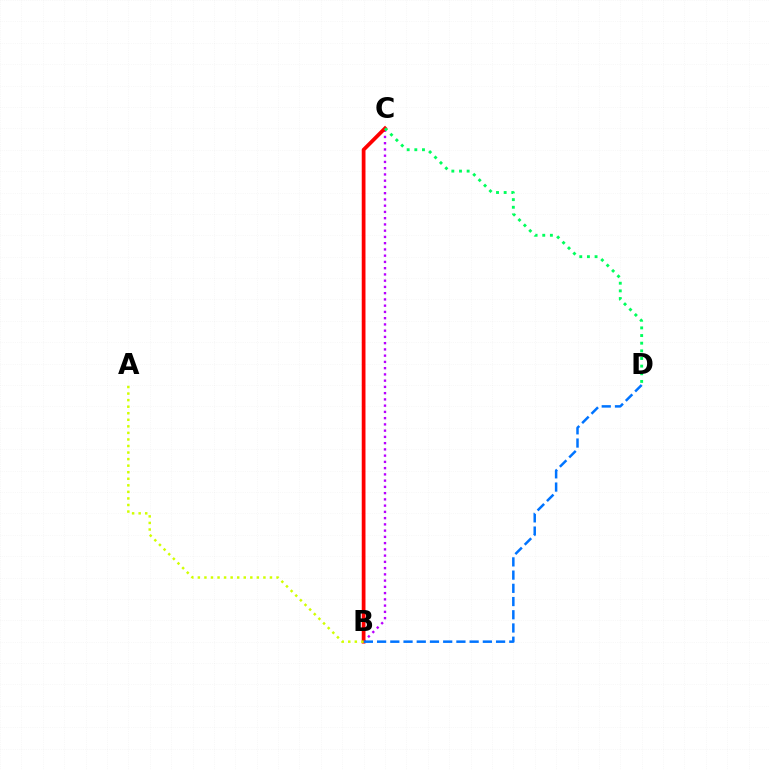{('B', 'C'): [{'color': '#b900ff', 'line_style': 'dotted', 'thickness': 1.7}, {'color': '#ff0000', 'line_style': 'solid', 'thickness': 2.7}], ('B', 'D'): [{'color': '#0074ff', 'line_style': 'dashed', 'thickness': 1.8}], ('C', 'D'): [{'color': '#00ff5c', 'line_style': 'dotted', 'thickness': 2.08}], ('A', 'B'): [{'color': '#d1ff00', 'line_style': 'dotted', 'thickness': 1.78}]}